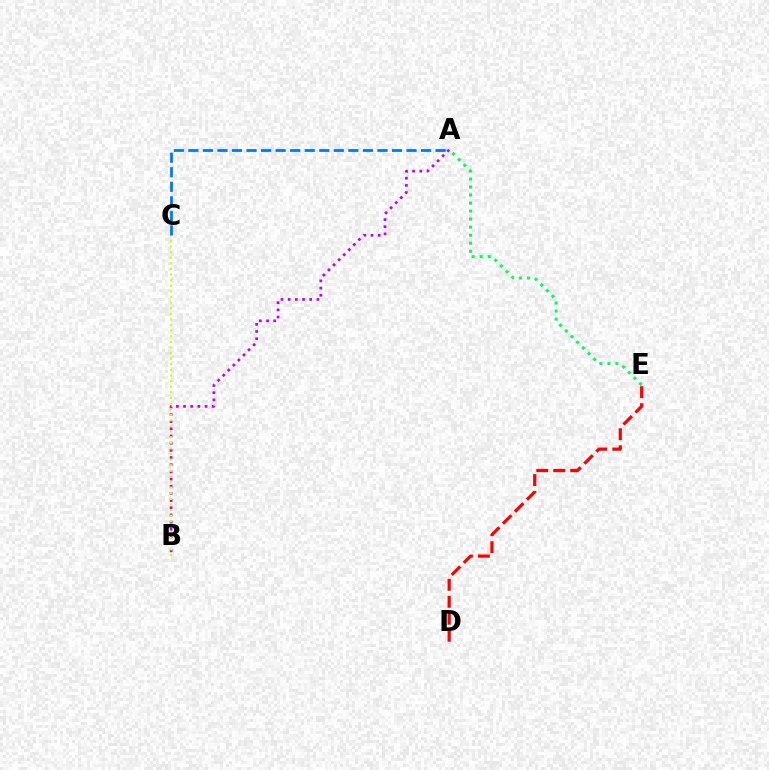{('A', 'B'): [{'color': '#b900ff', 'line_style': 'dotted', 'thickness': 1.95}], ('A', 'E'): [{'color': '#00ff5c', 'line_style': 'dotted', 'thickness': 2.18}], ('D', 'E'): [{'color': '#ff0000', 'line_style': 'dashed', 'thickness': 2.31}], ('B', 'C'): [{'color': '#d1ff00', 'line_style': 'dotted', 'thickness': 1.52}], ('A', 'C'): [{'color': '#0074ff', 'line_style': 'dashed', 'thickness': 1.98}]}